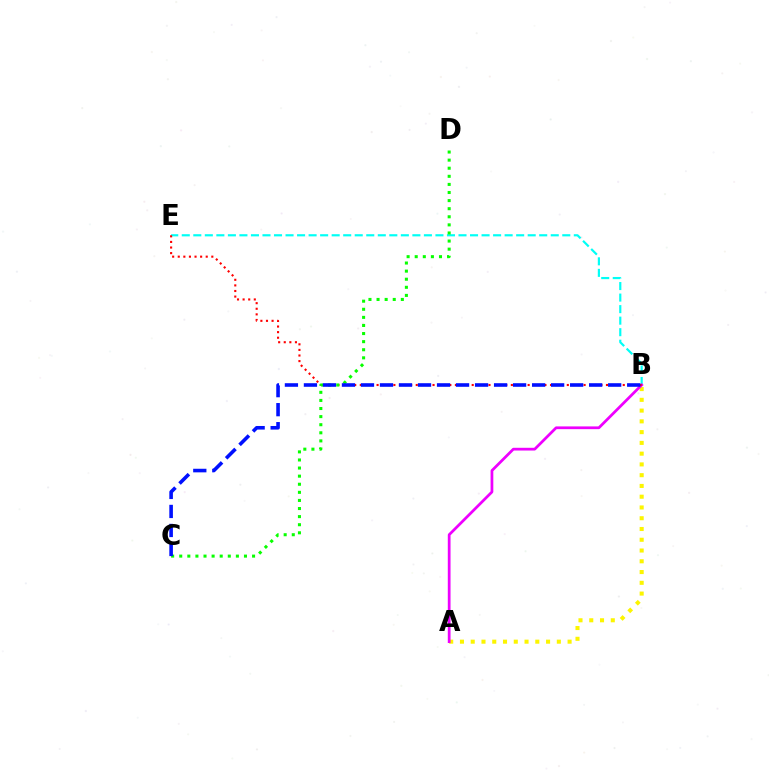{('A', 'B'): [{'color': '#fcf500', 'line_style': 'dotted', 'thickness': 2.92}, {'color': '#ee00ff', 'line_style': 'solid', 'thickness': 1.98}], ('B', 'E'): [{'color': '#00fff6', 'line_style': 'dashed', 'thickness': 1.57}, {'color': '#ff0000', 'line_style': 'dotted', 'thickness': 1.52}], ('C', 'D'): [{'color': '#08ff00', 'line_style': 'dotted', 'thickness': 2.2}], ('B', 'C'): [{'color': '#0010ff', 'line_style': 'dashed', 'thickness': 2.58}]}